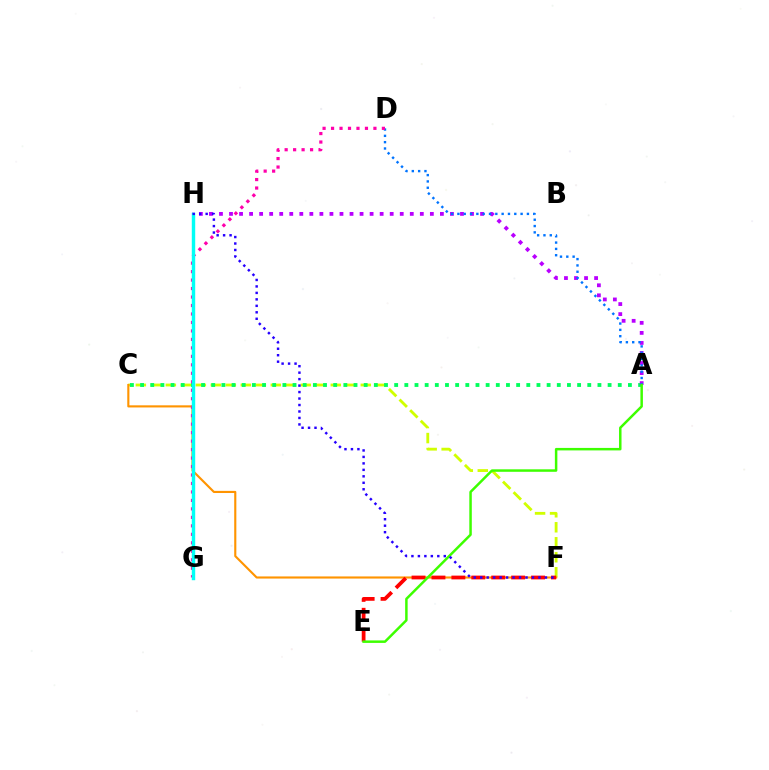{('C', 'F'): [{'color': '#d1ff00', 'line_style': 'dashed', 'thickness': 2.04}, {'color': '#ff9400', 'line_style': 'solid', 'thickness': 1.53}], ('A', 'C'): [{'color': '#00ff5c', 'line_style': 'dotted', 'thickness': 2.76}], ('A', 'H'): [{'color': '#b900ff', 'line_style': 'dotted', 'thickness': 2.73}], ('A', 'D'): [{'color': '#0074ff', 'line_style': 'dotted', 'thickness': 1.72}], ('D', 'G'): [{'color': '#ff00ac', 'line_style': 'dotted', 'thickness': 2.3}], ('E', 'F'): [{'color': '#ff0000', 'line_style': 'dashed', 'thickness': 2.71}], ('A', 'E'): [{'color': '#3dff00', 'line_style': 'solid', 'thickness': 1.79}], ('G', 'H'): [{'color': '#00fff6', 'line_style': 'solid', 'thickness': 2.46}], ('F', 'H'): [{'color': '#2500ff', 'line_style': 'dotted', 'thickness': 1.76}]}